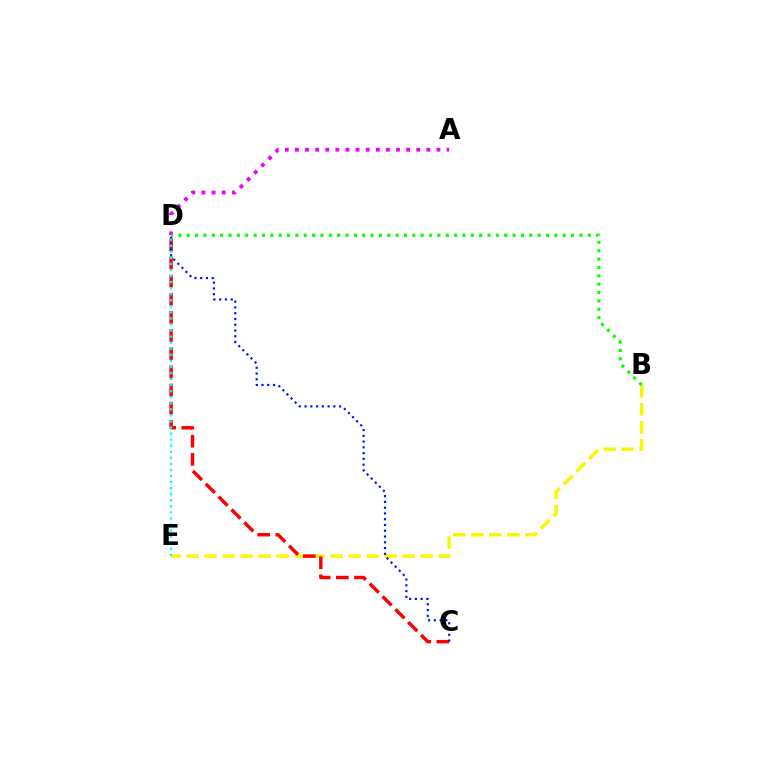{('B', 'E'): [{'color': '#fcf500', 'line_style': 'dashed', 'thickness': 2.45}], ('A', 'D'): [{'color': '#ee00ff', 'line_style': 'dotted', 'thickness': 2.75}], ('B', 'D'): [{'color': '#08ff00', 'line_style': 'dotted', 'thickness': 2.27}], ('C', 'D'): [{'color': '#ff0000', 'line_style': 'dashed', 'thickness': 2.47}, {'color': '#0010ff', 'line_style': 'dotted', 'thickness': 1.57}], ('D', 'E'): [{'color': '#00fff6', 'line_style': 'dotted', 'thickness': 1.65}]}